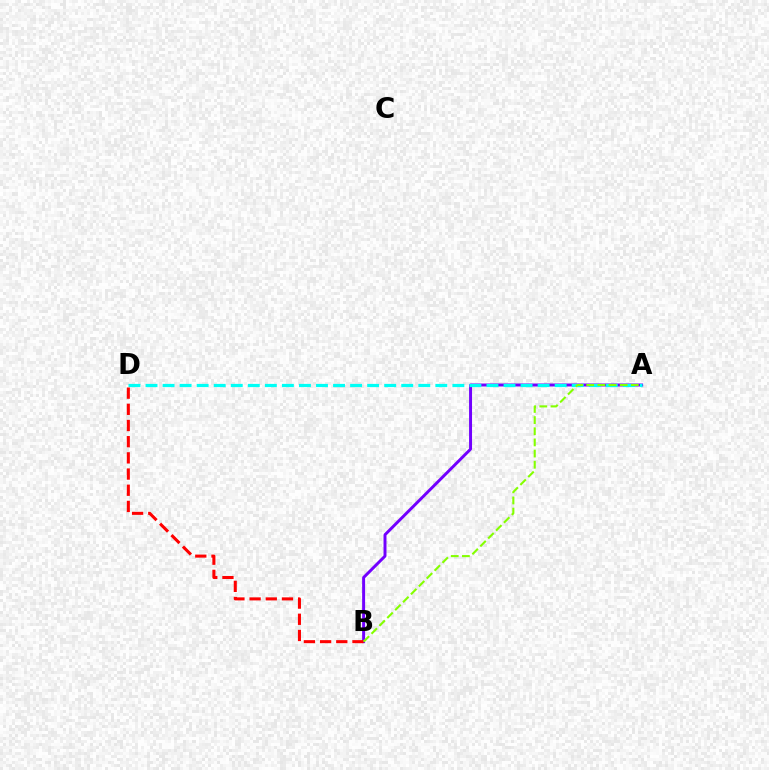{('A', 'B'): [{'color': '#7200ff', 'line_style': 'solid', 'thickness': 2.13}, {'color': '#84ff00', 'line_style': 'dashed', 'thickness': 1.51}], ('A', 'D'): [{'color': '#00fff6', 'line_style': 'dashed', 'thickness': 2.32}], ('B', 'D'): [{'color': '#ff0000', 'line_style': 'dashed', 'thickness': 2.2}]}